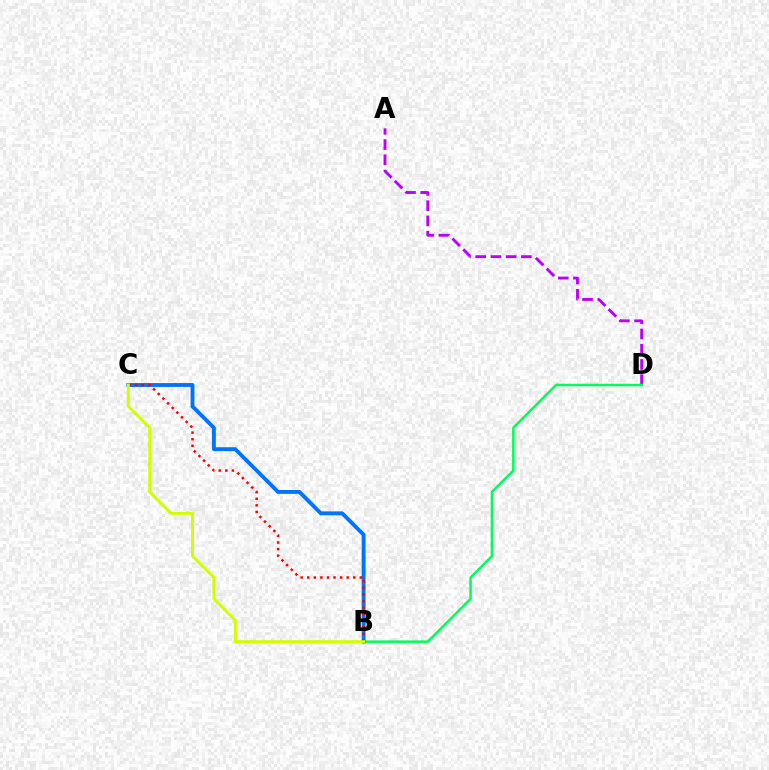{('A', 'D'): [{'color': '#b900ff', 'line_style': 'dashed', 'thickness': 2.07}], ('B', 'D'): [{'color': '#00ff5c', 'line_style': 'solid', 'thickness': 1.8}], ('B', 'C'): [{'color': '#0074ff', 'line_style': 'solid', 'thickness': 2.79}, {'color': '#ff0000', 'line_style': 'dotted', 'thickness': 1.79}, {'color': '#d1ff00', 'line_style': 'solid', 'thickness': 2.15}]}